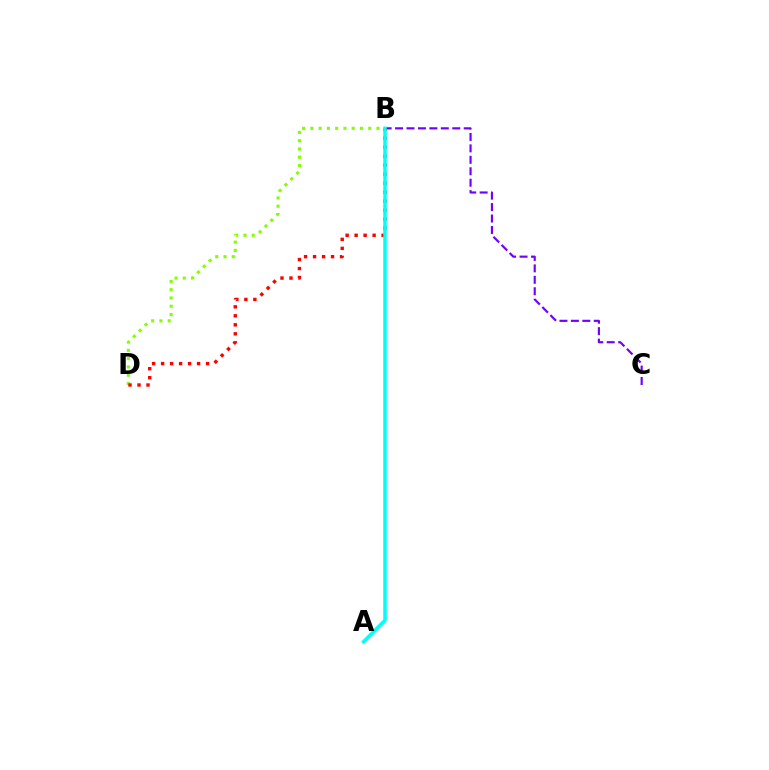{('B', 'D'): [{'color': '#84ff00', 'line_style': 'dotted', 'thickness': 2.25}, {'color': '#ff0000', 'line_style': 'dotted', 'thickness': 2.44}], ('B', 'C'): [{'color': '#7200ff', 'line_style': 'dashed', 'thickness': 1.55}], ('A', 'B'): [{'color': '#00fff6', 'line_style': 'solid', 'thickness': 2.51}]}